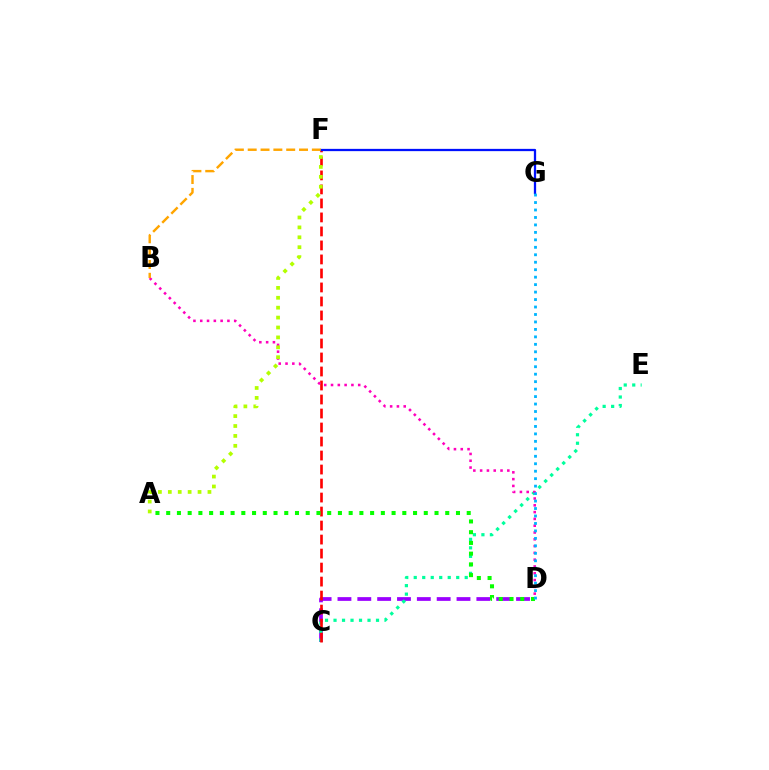{('C', 'D'): [{'color': '#9b00ff', 'line_style': 'dashed', 'thickness': 2.7}], ('C', 'E'): [{'color': '#00ff9d', 'line_style': 'dotted', 'thickness': 2.31}], ('C', 'F'): [{'color': '#ff0000', 'line_style': 'dashed', 'thickness': 1.9}], ('F', 'G'): [{'color': '#0010ff', 'line_style': 'solid', 'thickness': 1.64}], ('B', 'D'): [{'color': '#ff00bd', 'line_style': 'dotted', 'thickness': 1.85}], ('A', 'F'): [{'color': '#b3ff00', 'line_style': 'dotted', 'thickness': 2.69}], ('B', 'F'): [{'color': '#ffa500', 'line_style': 'dashed', 'thickness': 1.74}], ('A', 'D'): [{'color': '#08ff00', 'line_style': 'dotted', 'thickness': 2.92}], ('D', 'G'): [{'color': '#00b5ff', 'line_style': 'dotted', 'thickness': 2.03}]}